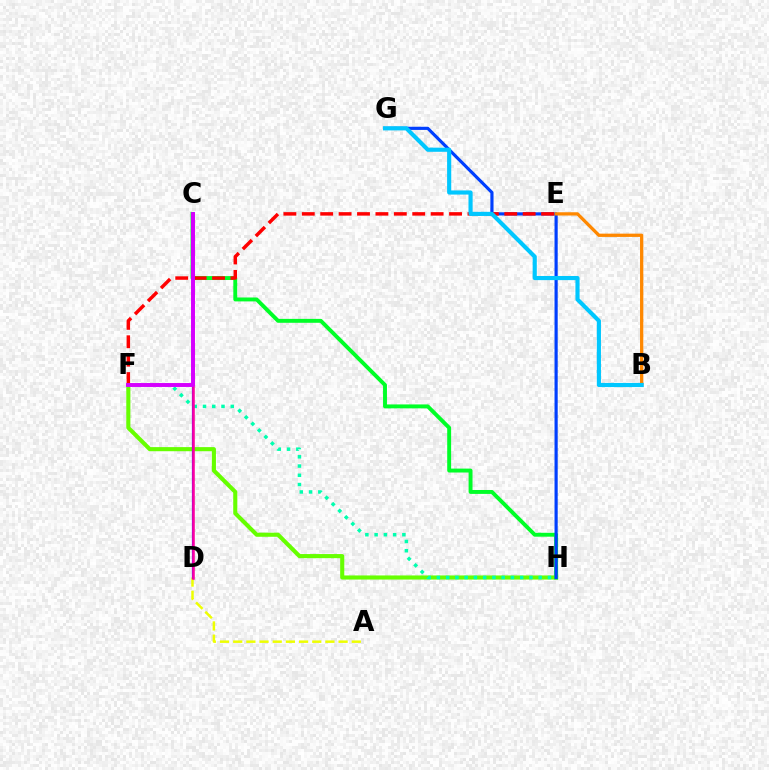{('F', 'H'): [{'color': '#66ff00', 'line_style': 'solid', 'thickness': 2.95}, {'color': '#00ffaf', 'line_style': 'dotted', 'thickness': 2.51}], ('C', 'H'): [{'color': '#00ff27', 'line_style': 'solid', 'thickness': 2.82}], ('G', 'H'): [{'color': '#003fff', 'line_style': 'solid', 'thickness': 2.28}], ('B', 'E'): [{'color': '#ff8800', 'line_style': 'solid', 'thickness': 2.36}], ('A', 'D'): [{'color': '#eeff00', 'line_style': 'dashed', 'thickness': 1.79}], ('C', 'D'): [{'color': '#4f00ff', 'line_style': 'solid', 'thickness': 1.6}, {'color': '#ff00a0', 'line_style': 'solid', 'thickness': 1.81}], ('E', 'F'): [{'color': '#ff0000', 'line_style': 'dashed', 'thickness': 2.5}], ('C', 'F'): [{'color': '#d600ff', 'line_style': 'solid', 'thickness': 2.82}], ('B', 'G'): [{'color': '#00c7ff', 'line_style': 'solid', 'thickness': 2.98}]}